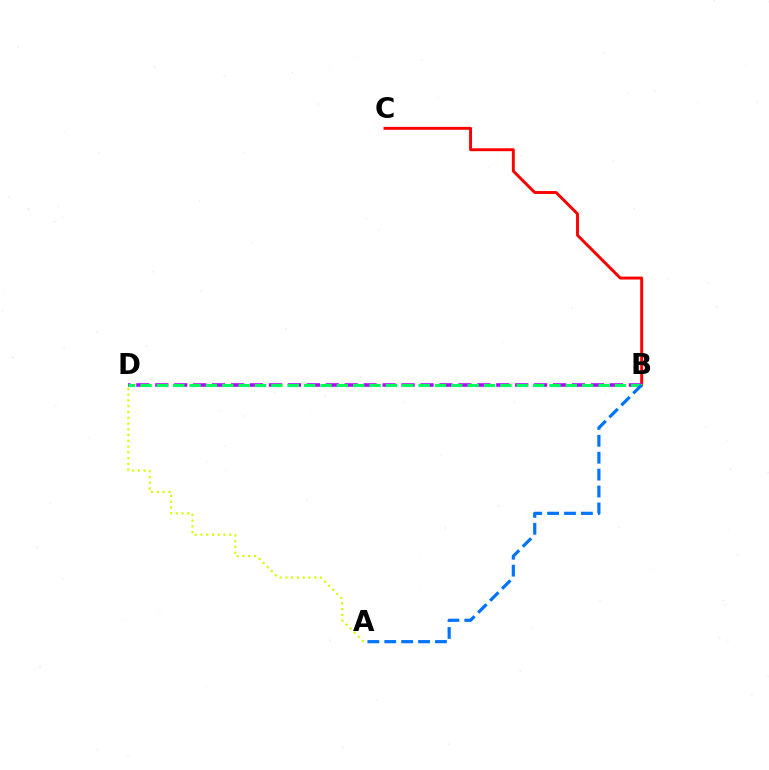{('B', 'C'): [{'color': '#ff0000', 'line_style': 'solid', 'thickness': 2.11}], ('B', 'D'): [{'color': '#b900ff', 'line_style': 'dashed', 'thickness': 2.57}, {'color': '#00ff5c', 'line_style': 'dashed', 'thickness': 2.22}], ('A', 'D'): [{'color': '#d1ff00', 'line_style': 'dotted', 'thickness': 1.57}], ('A', 'B'): [{'color': '#0074ff', 'line_style': 'dashed', 'thickness': 2.3}]}